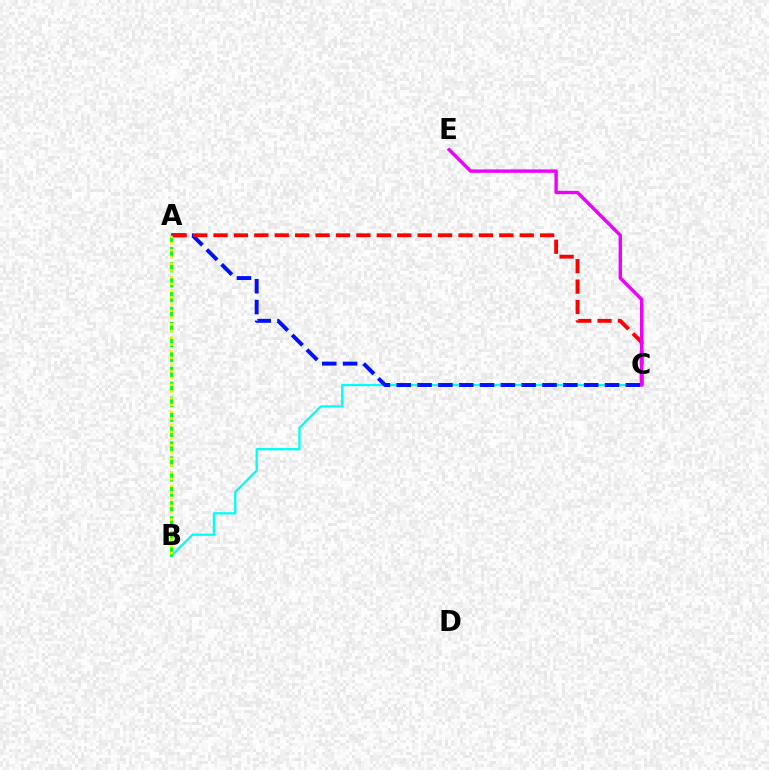{('B', 'C'): [{'color': '#00fff6', 'line_style': 'solid', 'thickness': 1.64}], ('A', 'B'): [{'color': '#08ff00', 'line_style': 'dashed', 'thickness': 2.03}, {'color': '#fcf500', 'line_style': 'dotted', 'thickness': 1.83}], ('A', 'C'): [{'color': '#0010ff', 'line_style': 'dashed', 'thickness': 2.83}, {'color': '#ff0000', 'line_style': 'dashed', 'thickness': 2.77}], ('C', 'E'): [{'color': '#ee00ff', 'line_style': 'solid', 'thickness': 2.44}]}